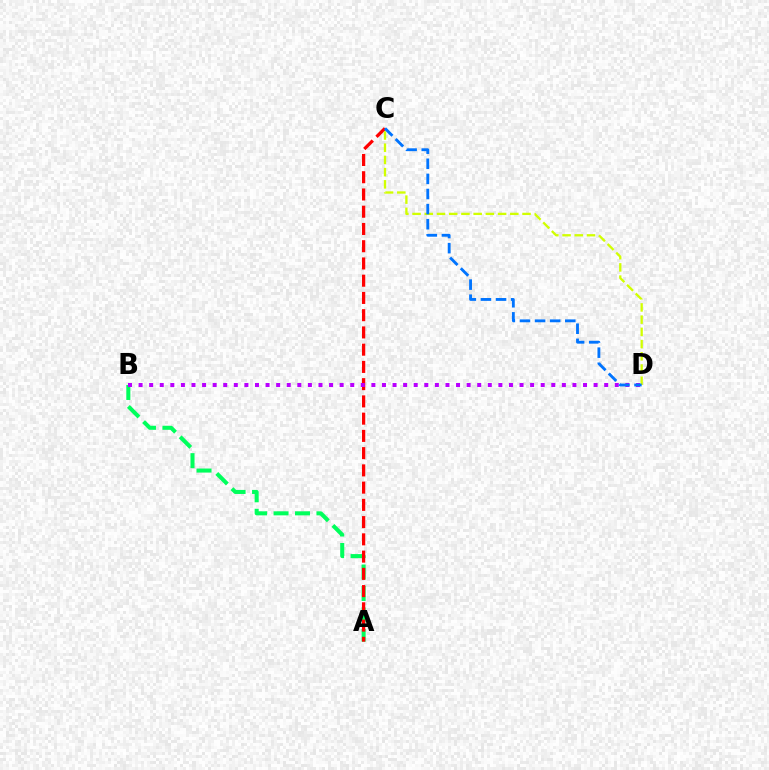{('A', 'B'): [{'color': '#00ff5c', 'line_style': 'dashed', 'thickness': 2.91}], ('A', 'C'): [{'color': '#ff0000', 'line_style': 'dashed', 'thickness': 2.34}], ('C', 'D'): [{'color': '#d1ff00', 'line_style': 'dashed', 'thickness': 1.66}, {'color': '#0074ff', 'line_style': 'dashed', 'thickness': 2.05}], ('B', 'D'): [{'color': '#b900ff', 'line_style': 'dotted', 'thickness': 2.88}]}